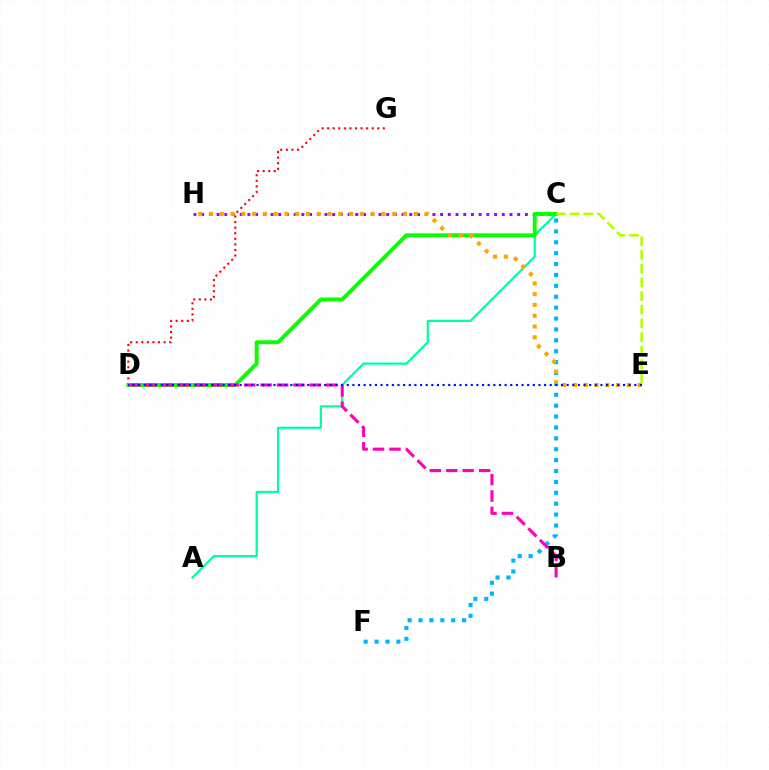{('C', 'F'): [{'color': '#00b5ff', 'line_style': 'dotted', 'thickness': 2.96}], ('A', 'C'): [{'color': '#00ff9d', 'line_style': 'solid', 'thickness': 1.61}], ('D', 'G'): [{'color': '#ff0000', 'line_style': 'dotted', 'thickness': 1.51}], ('C', 'H'): [{'color': '#9b00ff', 'line_style': 'dotted', 'thickness': 2.09}], ('C', 'D'): [{'color': '#08ff00', 'line_style': 'solid', 'thickness': 2.8}], ('E', 'H'): [{'color': '#ffa500', 'line_style': 'dotted', 'thickness': 2.93}], ('B', 'D'): [{'color': '#ff00bd', 'line_style': 'dashed', 'thickness': 2.23}], ('D', 'E'): [{'color': '#0010ff', 'line_style': 'dotted', 'thickness': 1.53}], ('C', 'E'): [{'color': '#b3ff00', 'line_style': 'dashed', 'thickness': 1.86}]}